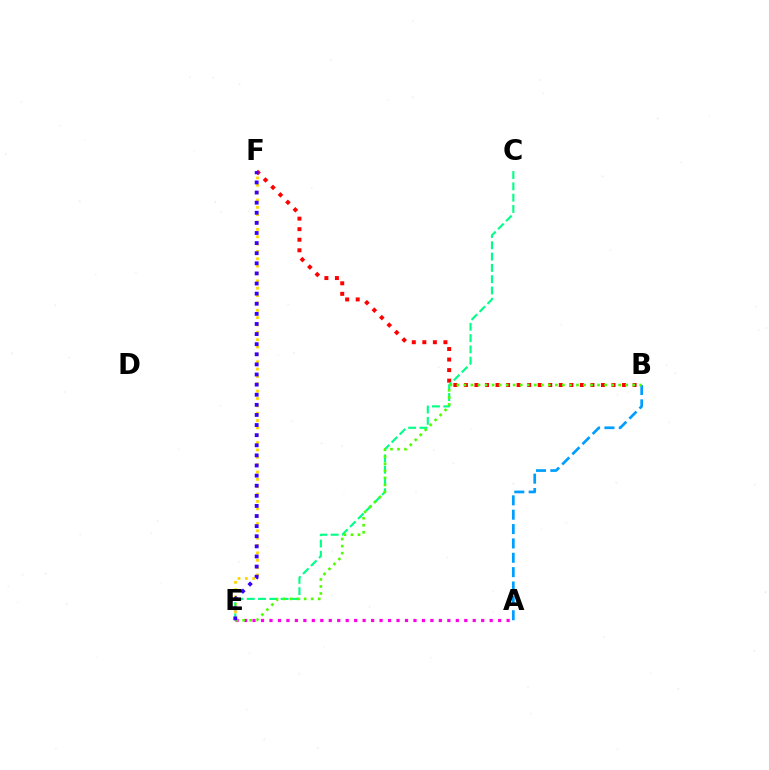{('E', 'F'): [{'color': '#ffd500', 'line_style': 'dotted', 'thickness': 2.0}, {'color': '#3700ff', 'line_style': 'dotted', 'thickness': 2.75}], ('B', 'F'): [{'color': '#ff0000', 'line_style': 'dotted', 'thickness': 2.86}], ('C', 'E'): [{'color': '#00ff86', 'line_style': 'dashed', 'thickness': 1.53}], ('A', 'E'): [{'color': '#ff00ed', 'line_style': 'dotted', 'thickness': 2.3}], ('A', 'B'): [{'color': '#009eff', 'line_style': 'dashed', 'thickness': 1.95}], ('B', 'E'): [{'color': '#4fff00', 'line_style': 'dotted', 'thickness': 1.91}]}